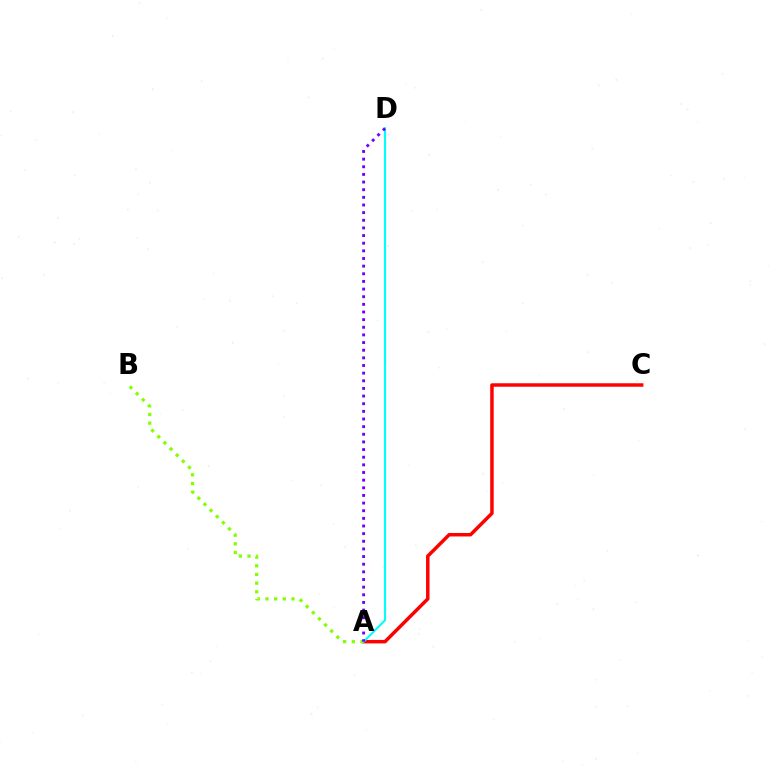{('A', 'C'): [{'color': '#ff0000', 'line_style': 'solid', 'thickness': 2.5}], ('A', 'B'): [{'color': '#84ff00', 'line_style': 'dotted', 'thickness': 2.36}], ('A', 'D'): [{'color': '#00fff6', 'line_style': 'solid', 'thickness': 1.52}, {'color': '#7200ff', 'line_style': 'dotted', 'thickness': 2.08}]}